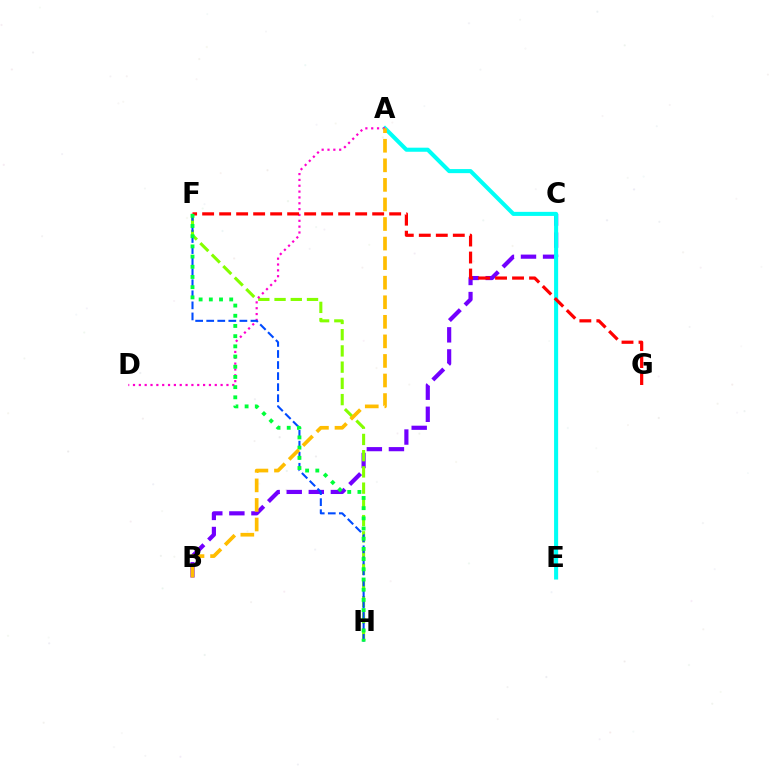{('B', 'C'): [{'color': '#7200ff', 'line_style': 'dashed', 'thickness': 3.0}], ('F', 'H'): [{'color': '#84ff00', 'line_style': 'dashed', 'thickness': 2.21}, {'color': '#004bff', 'line_style': 'dashed', 'thickness': 1.5}, {'color': '#00ff39', 'line_style': 'dotted', 'thickness': 2.77}], ('A', 'E'): [{'color': '#00fff6', 'line_style': 'solid', 'thickness': 2.93}], ('A', 'D'): [{'color': '#ff00cf', 'line_style': 'dotted', 'thickness': 1.59}], ('F', 'G'): [{'color': '#ff0000', 'line_style': 'dashed', 'thickness': 2.31}], ('A', 'B'): [{'color': '#ffbd00', 'line_style': 'dashed', 'thickness': 2.66}]}